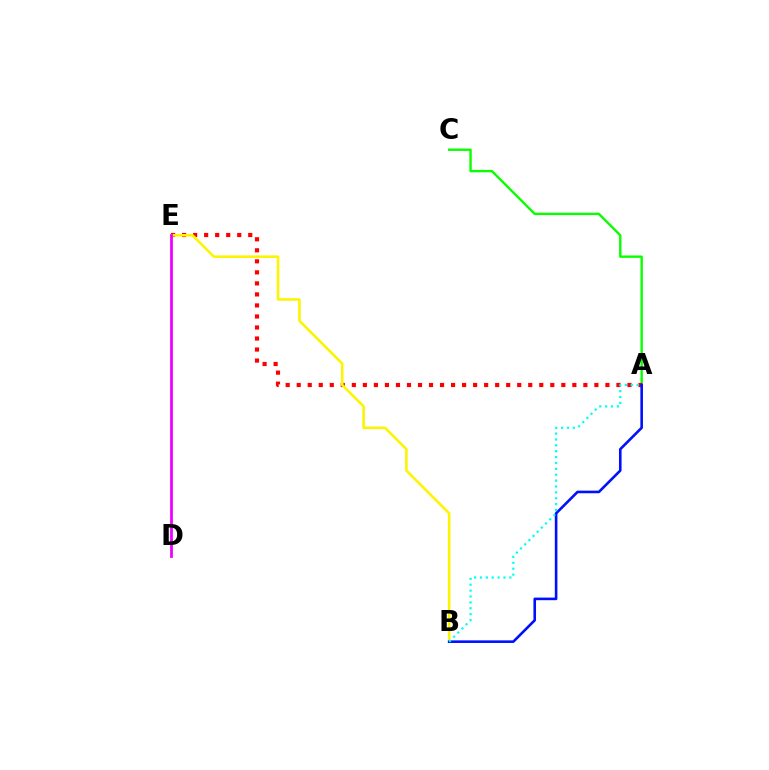{('A', 'C'): [{'color': '#08ff00', 'line_style': 'solid', 'thickness': 1.71}], ('A', 'E'): [{'color': '#ff0000', 'line_style': 'dotted', 'thickness': 3.0}], ('B', 'E'): [{'color': '#fcf500', 'line_style': 'solid', 'thickness': 1.86}], ('A', 'B'): [{'color': '#0010ff', 'line_style': 'solid', 'thickness': 1.87}, {'color': '#00fff6', 'line_style': 'dotted', 'thickness': 1.6}], ('D', 'E'): [{'color': '#ee00ff', 'line_style': 'solid', 'thickness': 1.99}]}